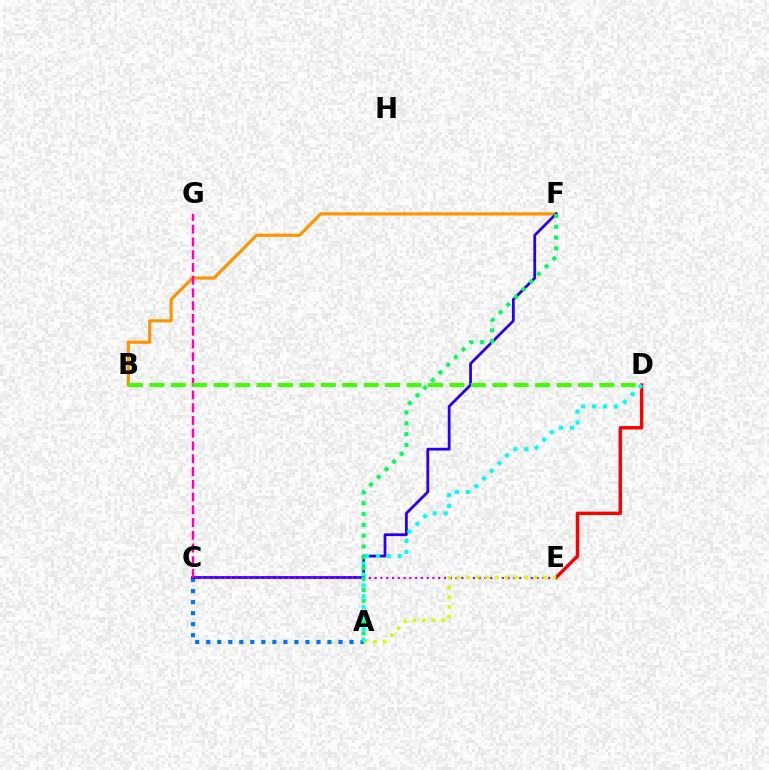{('A', 'C'): [{'color': '#0074ff', 'line_style': 'dotted', 'thickness': 2.99}], ('B', 'F'): [{'color': '#ff9400', 'line_style': 'solid', 'thickness': 2.28}], ('C', 'F'): [{'color': '#2500ff', 'line_style': 'solid', 'thickness': 2.0}], ('C', 'G'): [{'color': '#ff00ac', 'line_style': 'dashed', 'thickness': 1.73}], ('C', 'E'): [{'color': '#b900ff', 'line_style': 'dotted', 'thickness': 1.57}], ('D', 'E'): [{'color': '#ff0000', 'line_style': 'solid', 'thickness': 2.47}], ('A', 'F'): [{'color': '#00ff5c', 'line_style': 'dotted', 'thickness': 2.95}], ('B', 'D'): [{'color': '#3dff00', 'line_style': 'dashed', 'thickness': 2.91}], ('A', 'E'): [{'color': '#d1ff00', 'line_style': 'dotted', 'thickness': 2.62}], ('A', 'D'): [{'color': '#00fff6', 'line_style': 'dotted', 'thickness': 2.96}]}